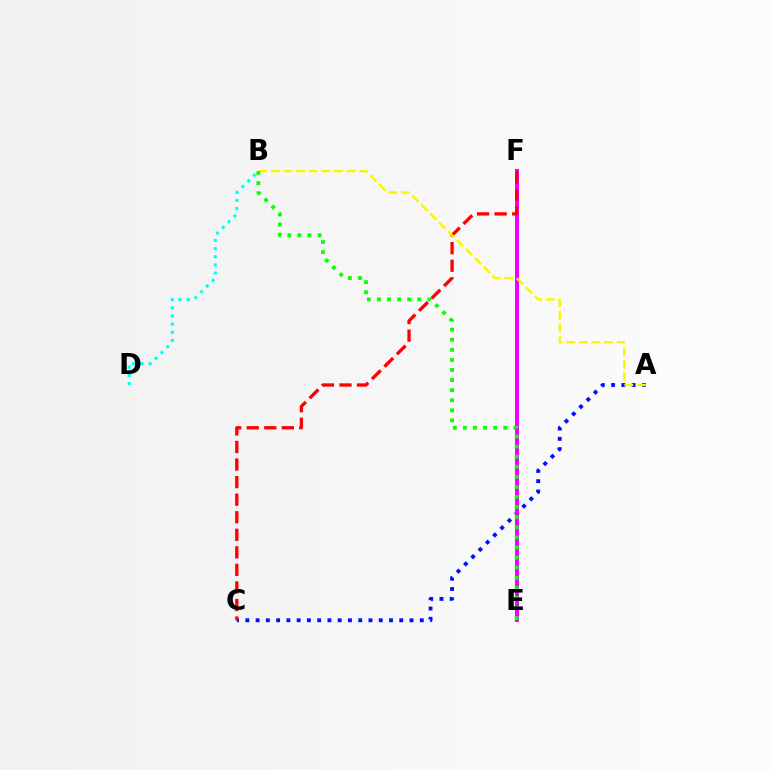{('B', 'D'): [{'color': '#00fff6', 'line_style': 'dotted', 'thickness': 2.22}], ('A', 'C'): [{'color': '#0010ff', 'line_style': 'dotted', 'thickness': 2.79}], ('E', 'F'): [{'color': '#ee00ff', 'line_style': 'solid', 'thickness': 2.87}], ('C', 'F'): [{'color': '#ff0000', 'line_style': 'dashed', 'thickness': 2.39}], ('A', 'B'): [{'color': '#fcf500', 'line_style': 'dashed', 'thickness': 1.71}], ('B', 'E'): [{'color': '#08ff00', 'line_style': 'dotted', 'thickness': 2.74}]}